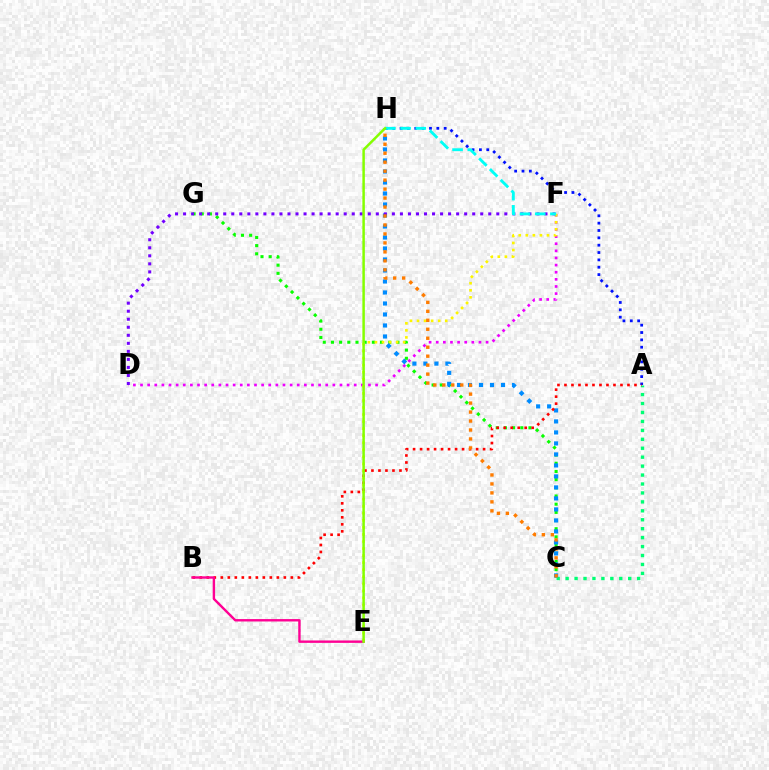{('A', 'H'): [{'color': '#0010ff', 'line_style': 'dotted', 'thickness': 2.0}], ('C', 'G'): [{'color': '#08ff00', 'line_style': 'dotted', 'thickness': 2.22}], ('D', 'F'): [{'color': '#ee00ff', 'line_style': 'dotted', 'thickness': 1.94}, {'color': '#7200ff', 'line_style': 'dotted', 'thickness': 2.18}], ('A', 'C'): [{'color': '#00ff74', 'line_style': 'dotted', 'thickness': 2.43}], ('E', 'F'): [{'color': '#fcf500', 'line_style': 'dotted', 'thickness': 1.92}], ('C', 'H'): [{'color': '#008cff', 'line_style': 'dotted', 'thickness': 2.99}, {'color': '#ff7c00', 'line_style': 'dotted', 'thickness': 2.44}], ('A', 'B'): [{'color': '#ff0000', 'line_style': 'dotted', 'thickness': 1.9}], ('B', 'E'): [{'color': '#ff0094', 'line_style': 'solid', 'thickness': 1.73}], ('F', 'H'): [{'color': '#00fff6', 'line_style': 'dashed', 'thickness': 2.07}], ('E', 'H'): [{'color': '#84ff00', 'line_style': 'solid', 'thickness': 1.79}]}